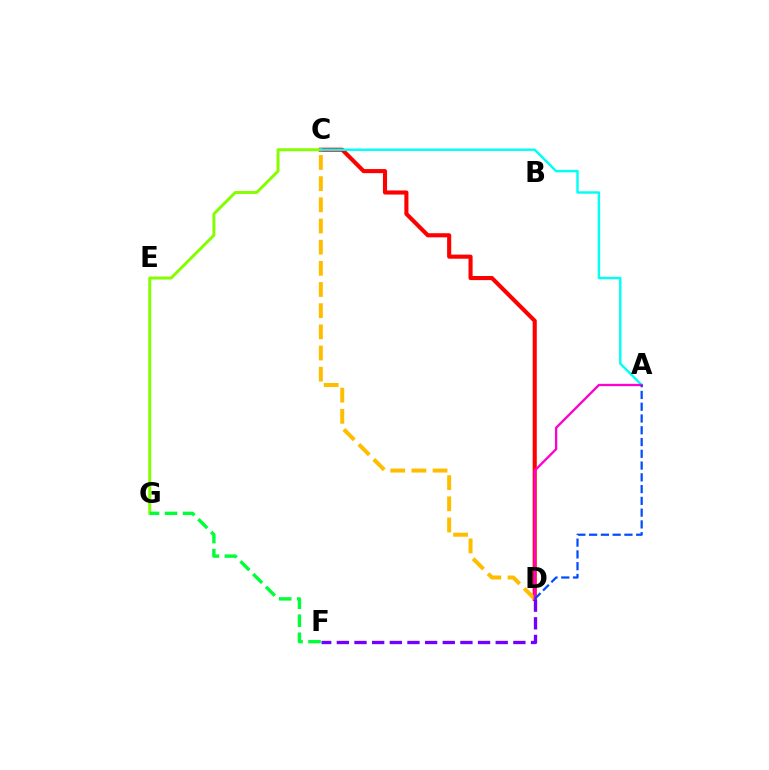{('C', 'D'): [{'color': '#ff0000', 'line_style': 'solid', 'thickness': 2.95}, {'color': '#ffbd00', 'line_style': 'dashed', 'thickness': 2.88}], ('C', 'G'): [{'color': '#84ff00', 'line_style': 'solid', 'thickness': 2.13}], ('F', 'G'): [{'color': '#00ff39', 'line_style': 'dashed', 'thickness': 2.45}], ('A', 'C'): [{'color': '#00fff6', 'line_style': 'solid', 'thickness': 1.74}], ('A', 'D'): [{'color': '#ff00cf', 'line_style': 'solid', 'thickness': 1.67}, {'color': '#004bff', 'line_style': 'dashed', 'thickness': 1.6}], ('D', 'F'): [{'color': '#7200ff', 'line_style': 'dashed', 'thickness': 2.4}]}